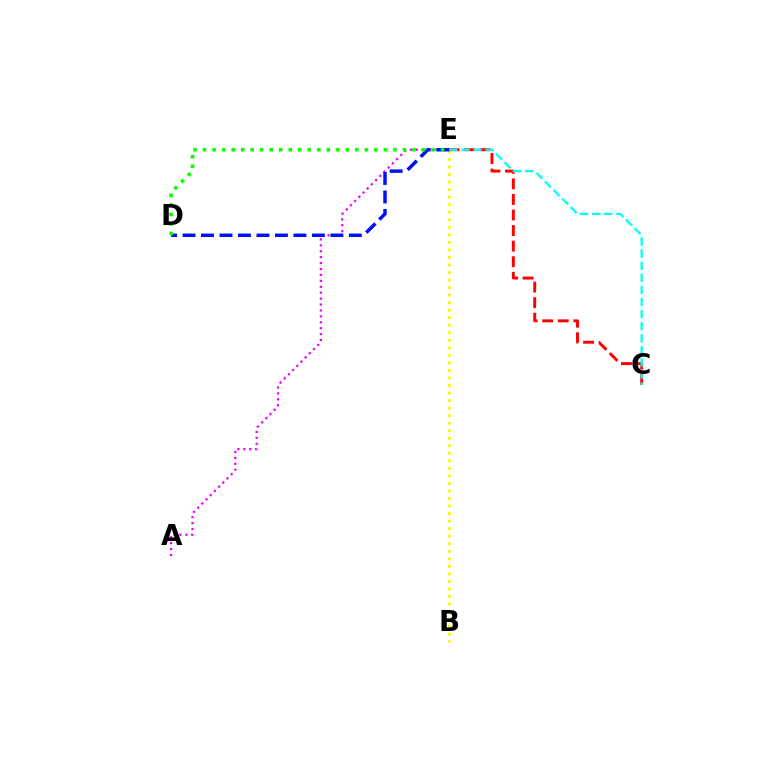{('B', 'E'): [{'color': '#fcf500', 'line_style': 'dotted', 'thickness': 2.05}], ('C', 'E'): [{'color': '#ff0000', 'line_style': 'dashed', 'thickness': 2.12}, {'color': '#00fff6', 'line_style': 'dashed', 'thickness': 1.64}], ('A', 'E'): [{'color': '#ee00ff', 'line_style': 'dotted', 'thickness': 1.61}], ('D', 'E'): [{'color': '#0010ff', 'line_style': 'dashed', 'thickness': 2.51}, {'color': '#08ff00', 'line_style': 'dotted', 'thickness': 2.59}]}